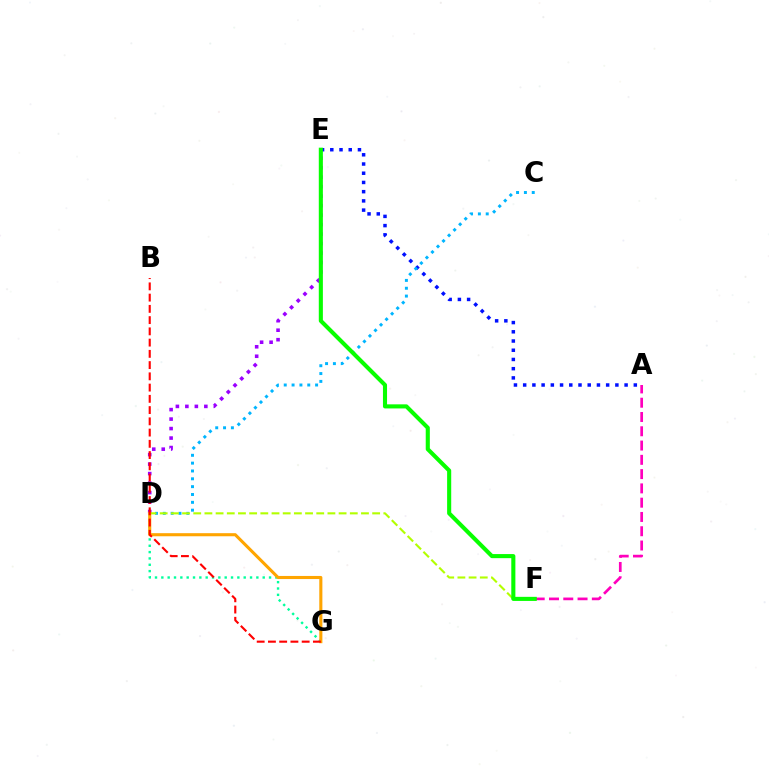{('D', 'E'): [{'color': '#9b00ff', 'line_style': 'dotted', 'thickness': 2.58}], ('A', 'F'): [{'color': '#ff00bd', 'line_style': 'dashed', 'thickness': 1.94}], ('A', 'E'): [{'color': '#0010ff', 'line_style': 'dotted', 'thickness': 2.51}], ('C', 'D'): [{'color': '#00b5ff', 'line_style': 'dotted', 'thickness': 2.13}], ('D', 'G'): [{'color': '#00ff9d', 'line_style': 'dotted', 'thickness': 1.72}, {'color': '#ffa500', 'line_style': 'solid', 'thickness': 2.22}], ('D', 'F'): [{'color': '#b3ff00', 'line_style': 'dashed', 'thickness': 1.52}], ('B', 'G'): [{'color': '#ff0000', 'line_style': 'dashed', 'thickness': 1.53}], ('E', 'F'): [{'color': '#08ff00', 'line_style': 'solid', 'thickness': 2.95}]}